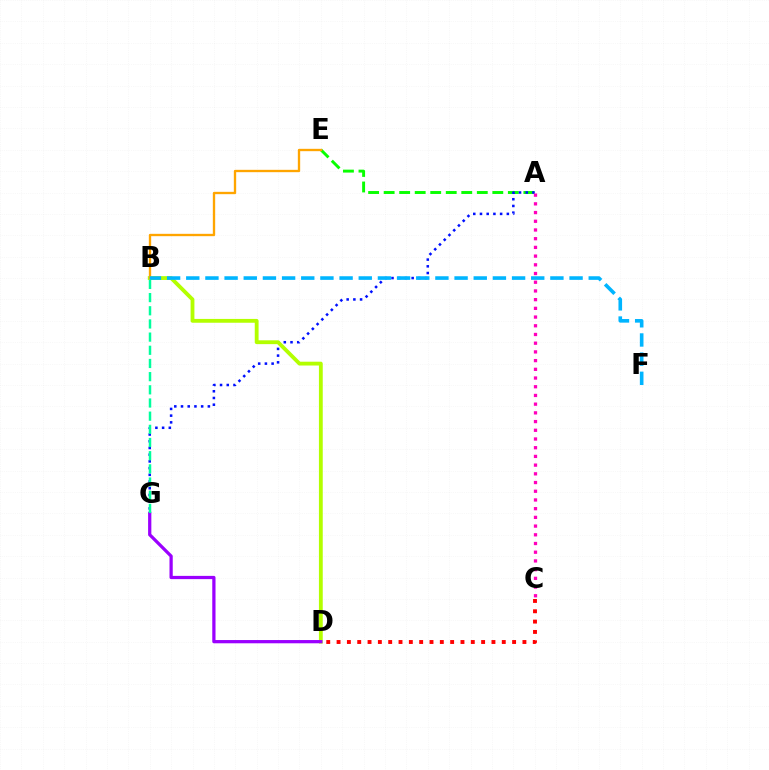{('A', 'E'): [{'color': '#08ff00', 'line_style': 'dashed', 'thickness': 2.11}], ('A', 'G'): [{'color': '#0010ff', 'line_style': 'dotted', 'thickness': 1.82}], ('B', 'D'): [{'color': '#b3ff00', 'line_style': 'solid', 'thickness': 2.75}], ('B', 'E'): [{'color': '#ffa500', 'line_style': 'solid', 'thickness': 1.69}], ('D', 'G'): [{'color': '#9b00ff', 'line_style': 'solid', 'thickness': 2.34}], ('C', 'D'): [{'color': '#ff0000', 'line_style': 'dotted', 'thickness': 2.81}], ('B', 'F'): [{'color': '#00b5ff', 'line_style': 'dashed', 'thickness': 2.6}], ('A', 'C'): [{'color': '#ff00bd', 'line_style': 'dotted', 'thickness': 2.37}], ('B', 'G'): [{'color': '#00ff9d', 'line_style': 'dashed', 'thickness': 1.79}]}